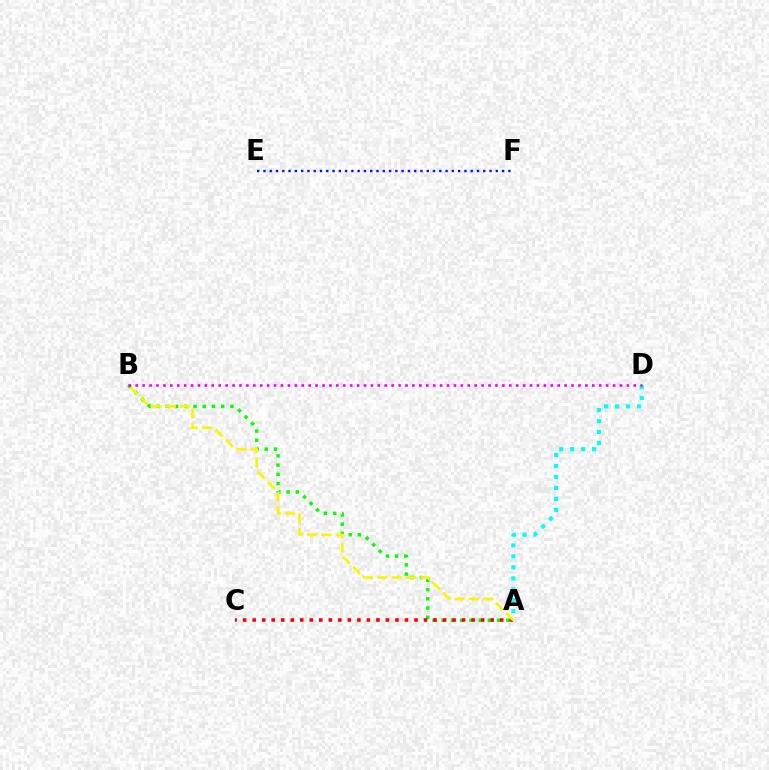{('E', 'F'): [{'color': '#0010ff', 'line_style': 'dotted', 'thickness': 1.71}], ('A', 'D'): [{'color': '#00fff6', 'line_style': 'dotted', 'thickness': 2.98}], ('A', 'B'): [{'color': '#08ff00', 'line_style': 'dotted', 'thickness': 2.51}, {'color': '#fcf500', 'line_style': 'dashed', 'thickness': 1.95}], ('A', 'C'): [{'color': '#ff0000', 'line_style': 'dotted', 'thickness': 2.59}], ('B', 'D'): [{'color': '#ee00ff', 'line_style': 'dotted', 'thickness': 1.88}]}